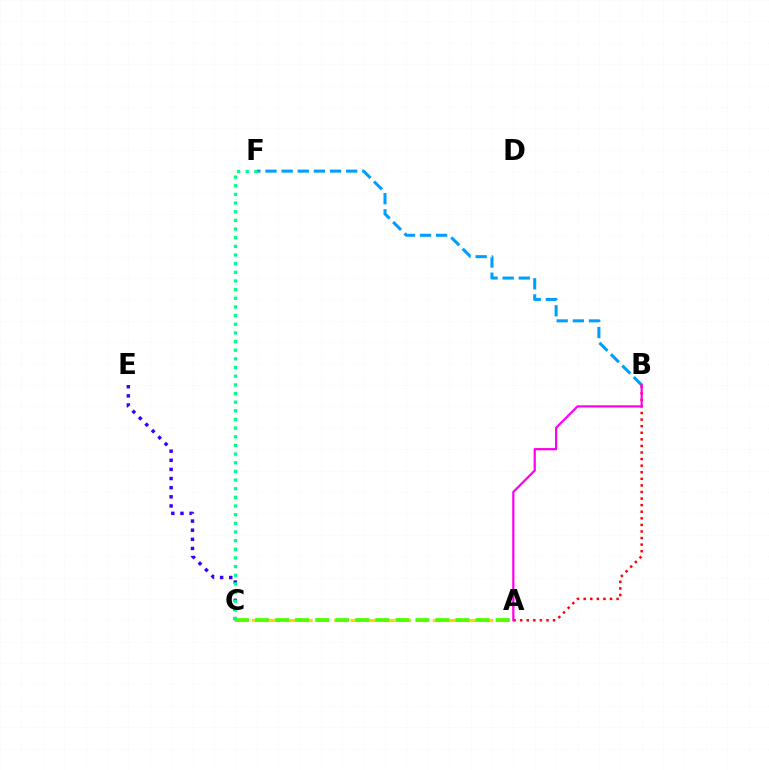{('C', 'E'): [{'color': '#3700ff', 'line_style': 'dotted', 'thickness': 2.48}], ('A', 'B'): [{'color': '#ff0000', 'line_style': 'dotted', 'thickness': 1.79}, {'color': '#ff00ed', 'line_style': 'solid', 'thickness': 1.6}], ('A', 'C'): [{'color': '#ffd500', 'line_style': 'dashed', 'thickness': 2.23}, {'color': '#4fff00', 'line_style': 'dashed', 'thickness': 2.72}], ('B', 'F'): [{'color': '#009eff', 'line_style': 'dashed', 'thickness': 2.19}], ('C', 'F'): [{'color': '#00ff86', 'line_style': 'dotted', 'thickness': 2.35}]}